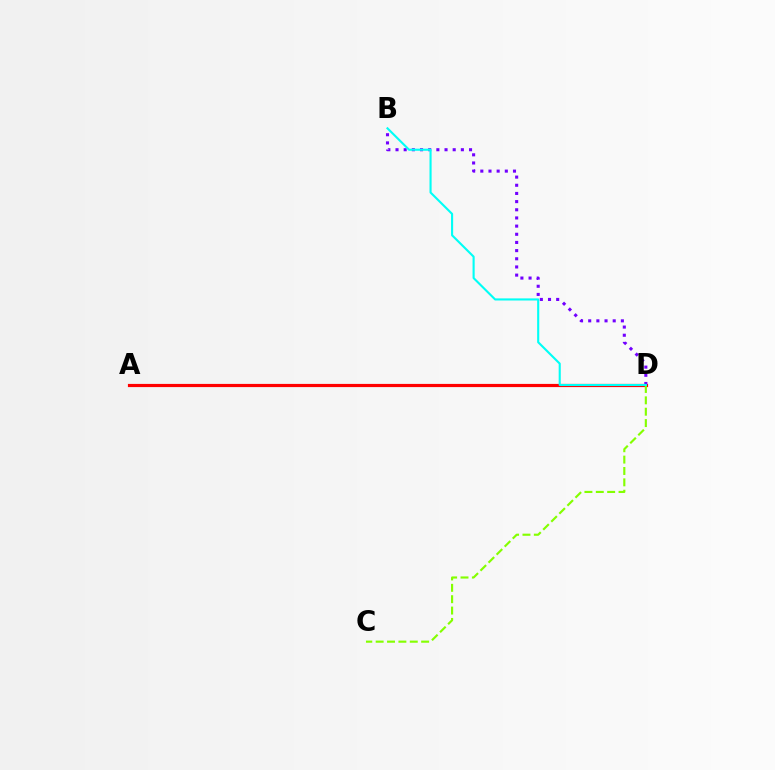{('A', 'D'): [{'color': '#ff0000', 'line_style': 'solid', 'thickness': 2.29}], ('B', 'D'): [{'color': '#7200ff', 'line_style': 'dotted', 'thickness': 2.22}, {'color': '#00fff6', 'line_style': 'solid', 'thickness': 1.52}], ('C', 'D'): [{'color': '#84ff00', 'line_style': 'dashed', 'thickness': 1.54}]}